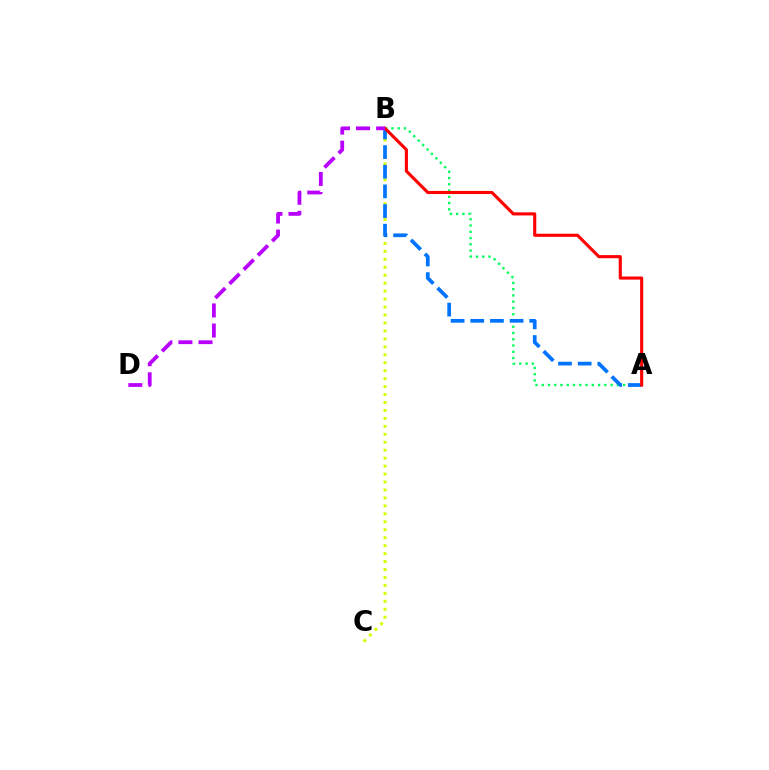{('B', 'C'): [{'color': '#d1ff00', 'line_style': 'dotted', 'thickness': 2.16}], ('A', 'B'): [{'color': '#00ff5c', 'line_style': 'dotted', 'thickness': 1.7}, {'color': '#0074ff', 'line_style': 'dashed', 'thickness': 2.67}, {'color': '#ff0000', 'line_style': 'solid', 'thickness': 2.24}], ('B', 'D'): [{'color': '#b900ff', 'line_style': 'dashed', 'thickness': 2.73}]}